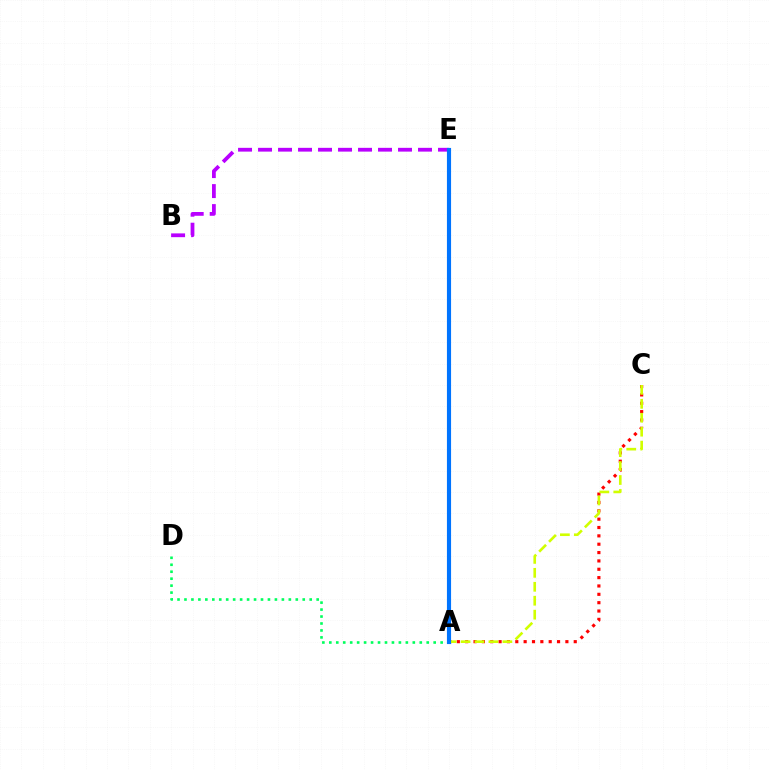{('A', 'D'): [{'color': '#00ff5c', 'line_style': 'dotted', 'thickness': 1.89}], ('B', 'E'): [{'color': '#b900ff', 'line_style': 'dashed', 'thickness': 2.72}], ('A', 'C'): [{'color': '#ff0000', 'line_style': 'dotted', 'thickness': 2.27}, {'color': '#d1ff00', 'line_style': 'dashed', 'thickness': 1.89}], ('A', 'E'): [{'color': '#0074ff', 'line_style': 'solid', 'thickness': 2.98}]}